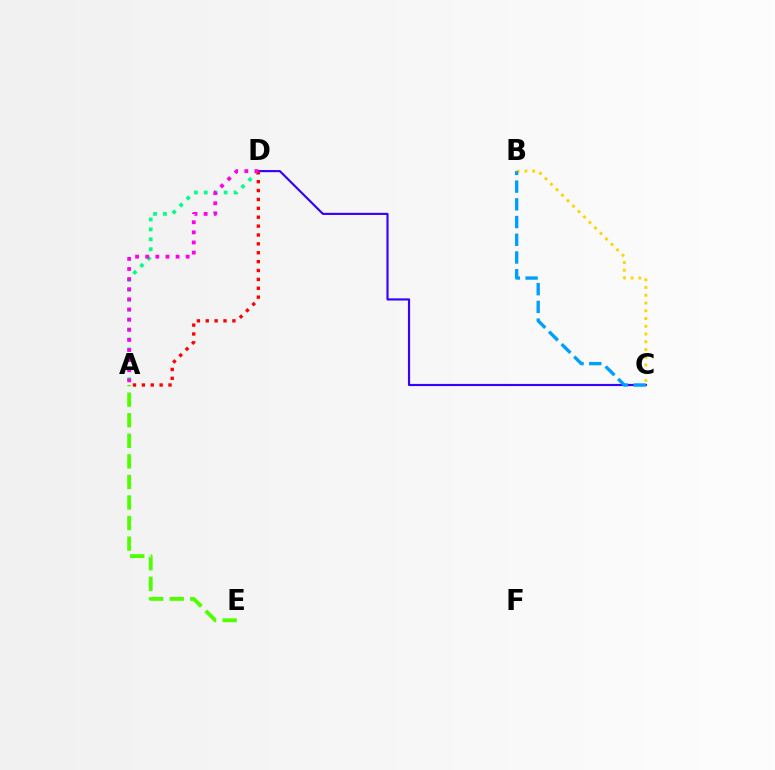{('C', 'D'): [{'color': '#3700ff', 'line_style': 'solid', 'thickness': 1.55}], ('A', 'D'): [{'color': '#00ff86', 'line_style': 'dotted', 'thickness': 2.7}, {'color': '#ff0000', 'line_style': 'dotted', 'thickness': 2.41}, {'color': '#ff00ed', 'line_style': 'dotted', 'thickness': 2.75}], ('B', 'C'): [{'color': '#ffd500', 'line_style': 'dotted', 'thickness': 2.11}, {'color': '#009eff', 'line_style': 'dashed', 'thickness': 2.41}], ('A', 'E'): [{'color': '#4fff00', 'line_style': 'dashed', 'thickness': 2.79}]}